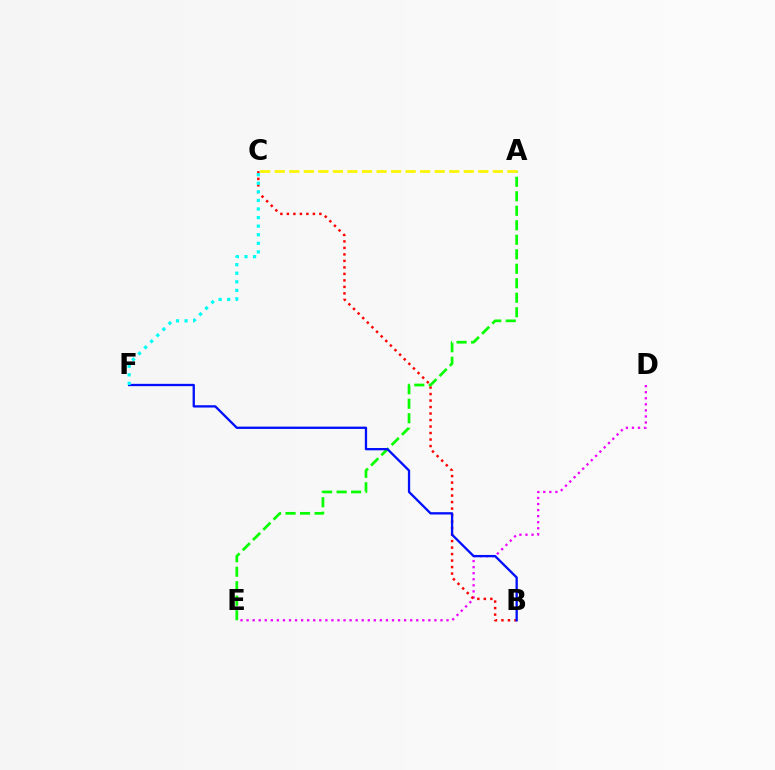{('D', 'E'): [{'color': '#ee00ff', 'line_style': 'dotted', 'thickness': 1.65}], ('B', 'C'): [{'color': '#ff0000', 'line_style': 'dotted', 'thickness': 1.77}], ('A', 'E'): [{'color': '#08ff00', 'line_style': 'dashed', 'thickness': 1.97}], ('B', 'F'): [{'color': '#0010ff', 'line_style': 'solid', 'thickness': 1.66}], ('A', 'C'): [{'color': '#fcf500', 'line_style': 'dashed', 'thickness': 1.98}], ('C', 'F'): [{'color': '#00fff6', 'line_style': 'dotted', 'thickness': 2.33}]}